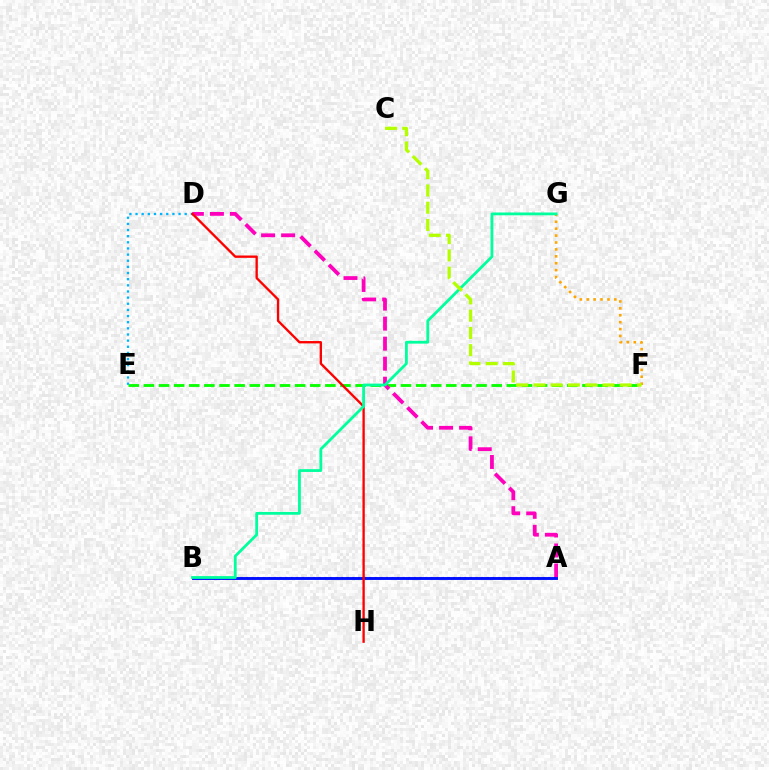{('E', 'F'): [{'color': '#08ff00', 'line_style': 'dashed', 'thickness': 2.05}], ('A', 'D'): [{'color': '#ff00bd', 'line_style': 'dashed', 'thickness': 2.72}], ('D', 'E'): [{'color': '#00b5ff', 'line_style': 'dotted', 'thickness': 1.67}], ('A', 'B'): [{'color': '#9b00ff', 'line_style': 'dotted', 'thickness': 1.52}, {'color': '#0010ff', 'line_style': 'solid', 'thickness': 2.09}], ('F', 'G'): [{'color': '#ffa500', 'line_style': 'dotted', 'thickness': 1.88}], ('D', 'H'): [{'color': '#ff0000', 'line_style': 'solid', 'thickness': 1.69}], ('B', 'G'): [{'color': '#00ff9d', 'line_style': 'solid', 'thickness': 2.01}], ('C', 'F'): [{'color': '#b3ff00', 'line_style': 'dashed', 'thickness': 2.35}]}